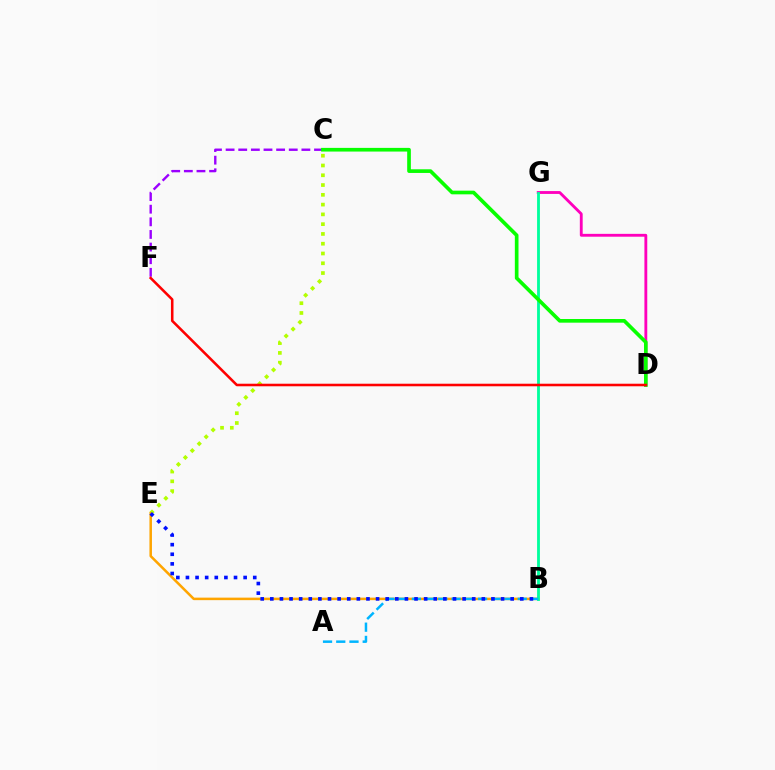{('D', 'G'): [{'color': '#ff00bd', 'line_style': 'solid', 'thickness': 2.05}], ('C', 'E'): [{'color': '#b3ff00', 'line_style': 'dotted', 'thickness': 2.66}], ('B', 'E'): [{'color': '#ffa500', 'line_style': 'solid', 'thickness': 1.81}, {'color': '#0010ff', 'line_style': 'dotted', 'thickness': 2.61}], ('B', 'G'): [{'color': '#00ff9d', 'line_style': 'solid', 'thickness': 2.04}], ('A', 'B'): [{'color': '#00b5ff', 'line_style': 'dashed', 'thickness': 1.8}], ('C', 'F'): [{'color': '#9b00ff', 'line_style': 'dashed', 'thickness': 1.72}], ('C', 'D'): [{'color': '#08ff00', 'line_style': 'solid', 'thickness': 2.64}], ('D', 'F'): [{'color': '#ff0000', 'line_style': 'solid', 'thickness': 1.84}]}